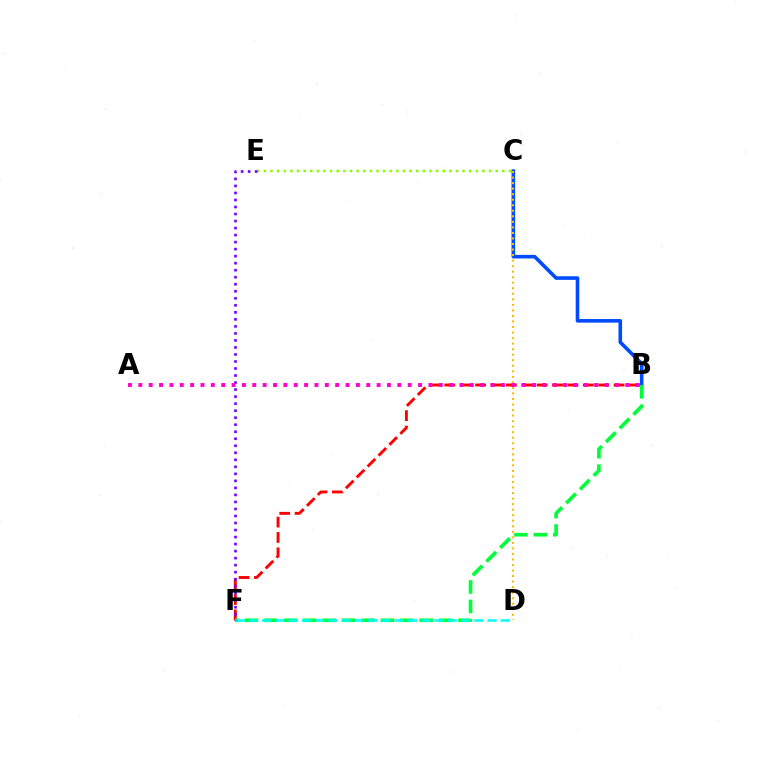{('B', 'C'): [{'color': '#004bff', 'line_style': 'solid', 'thickness': 2.58}], ('B', 'F'): [{'color': '#ff0000', 'line_style': 'dashed', 'thickness': 2.09}, {'color': '#00ff39', 'line_style': 'dashed', 'thickness': 2.64}], ('D', 'F'): [{'color': '#00fff6', 'line_style': 'dashed', 'thickness': 1.8}], ('C', 'E'): [{'color': '#84ff00', 'line_style': 'dotted', 'thickness': 1.8}], ('E', 'F'): [{'color': '#7200ff', 'line_style': 'dotted', 'thickness': 1.91}], ('C', 'D'): [{'color': '#ffbd00', 'line_style': 'dotted', 'thickness': 1.5}], ('A', 'B'): [{'color': '#ff00cf', 'line_style': 'dotted', 'thickness': 2.81}]}